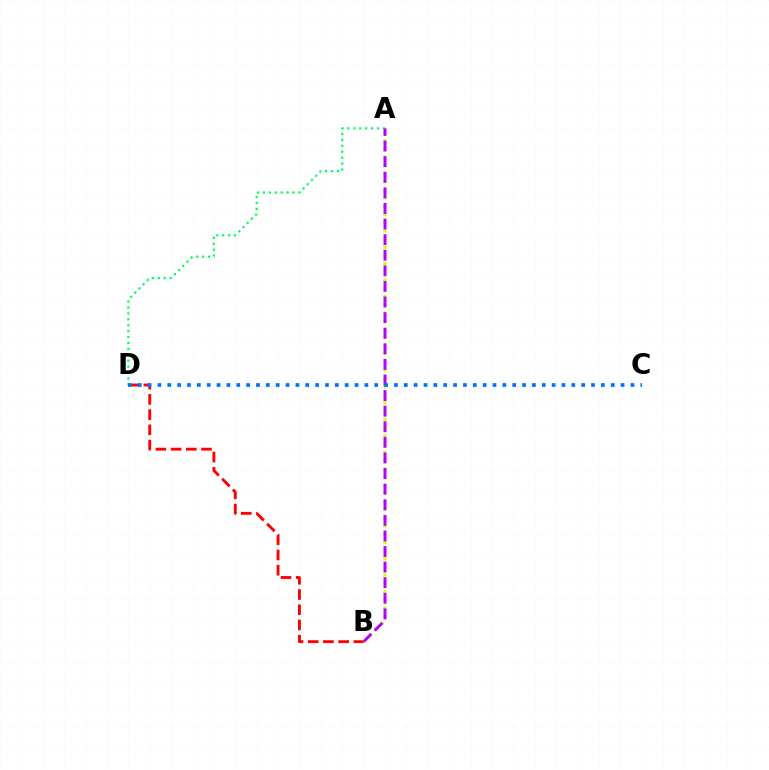{('B', 'D'): [{'color': '#ff0000', 'line_style': 'dashed', 'thickness': 2.07}], ('A', 'B'): [{'color': '#d1ff00', 'line_style': 'dotted', 'thickness': 2.23}, {'color': '#b900ff', 'line_style': 'dashed', 'thickness': 2.12}], ('A', 'D'): [{'color': '#00ff5c', 'line_style': 'dotted', 'thickness': 1.61}], ('C', 'D'): [{'color': '#0074ff', 'line_style': 'dotted', 'thickness': 2.68}]}